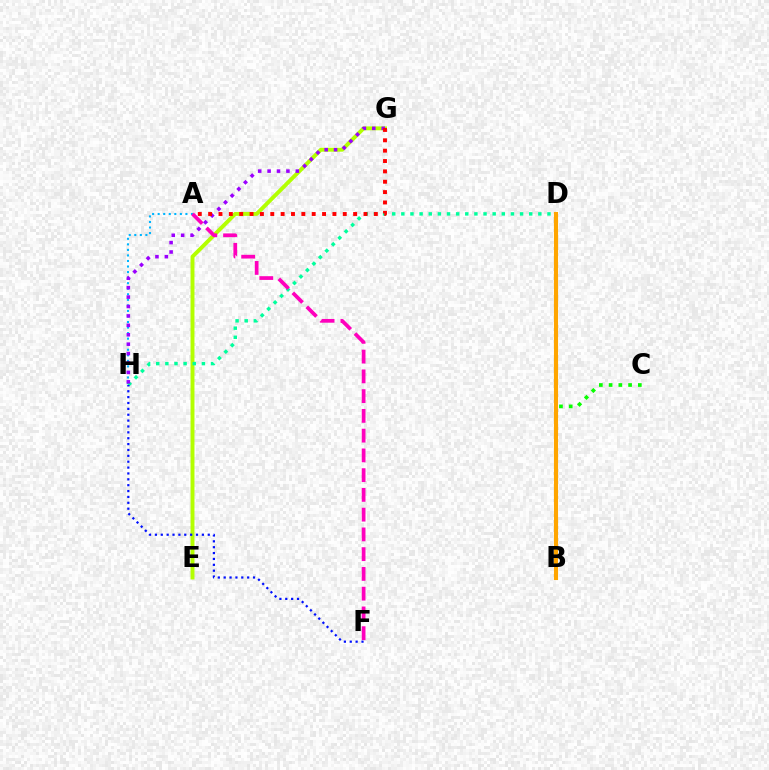{('E', 'G'): [{'color': '#b3ff00', 'line_style': 'solid', 'thickness': 2.83}], ('A', 'H'): [{'color': '#00b5ff', 'line_style': 'dotted', 'thickness': 1.51}], ('D', 'H'): [{'color': '#00ff9d', 'line_style': 'dotted', 'thickness': 2.48}], ('B', 'C'): [{'color': '#08ff00', 'line_style': 'dotted', 'thickness': 2.65}], ('F', 'H'): [{'color': '#0010ff', 'line_style': 'dotted', 'thickness': 1.6}], ('B', 'D'): [{'color': '#ffa500', 'line_style': 'solid', 'thickness': 2.96}], ('A', 'F'): [{'color': '#ff00bd', 'line_style': 'dashed', 'thickness': 2.68}], ('G', 'H'): [{'color': '#9b00ff', 'line_style': 'dotted', 'thickness': 2.56}], ('A', 'G'): [{'color': '#ff0000', 'line_style': 'dotted', 'thickness': 2.81}]}